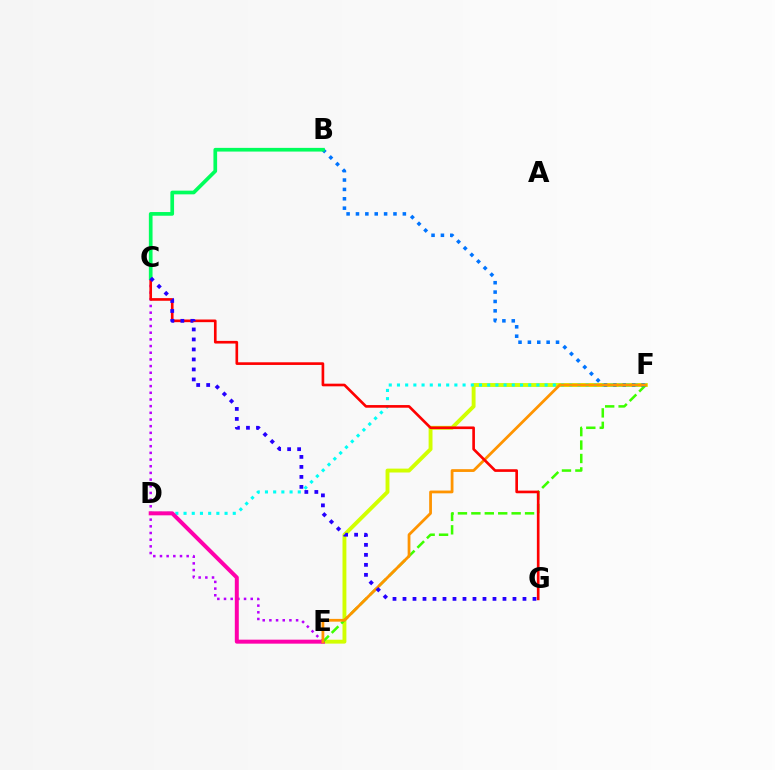{('E', 'F'): [{'color': '#d1ff00', 'line_style': 'solid', 'thickness': 2.8}, {'color': '#3dff00', 'line_style': 'dashed', 'thickness': 1.82}, {'color': '#ff9400', 'line_style': 'solid', 'thickness': 2.0}], ('C', 'E'): [{'color': '#b900ff', 'line_style': 'dotted', 'thickness': 1.81}], ('D', 'F'): [{'color': '#00fff6', 'line_style': 'dotted', 'thickness': 2.23}], ('D', 'E'): [{'color': '#ff00ac', 'line_style': 'solid', 'thickness': 2.87}], ('B', 'F'): [{'color': '#0074ff', 'line_style': 'dotted', 'thickness': 2.55}], ('C', 'G'): [{'color': '#ff0000', 'line_style': 'solid', 'thickness': 1.91}, {'color': '#2500ff', 'line_style': 'dotted', 'thickness': 2.72}], ('B', 'C'): [{'color': '#00ff5c', 'line_style': 'solid', 'thickness': 2.66}]}